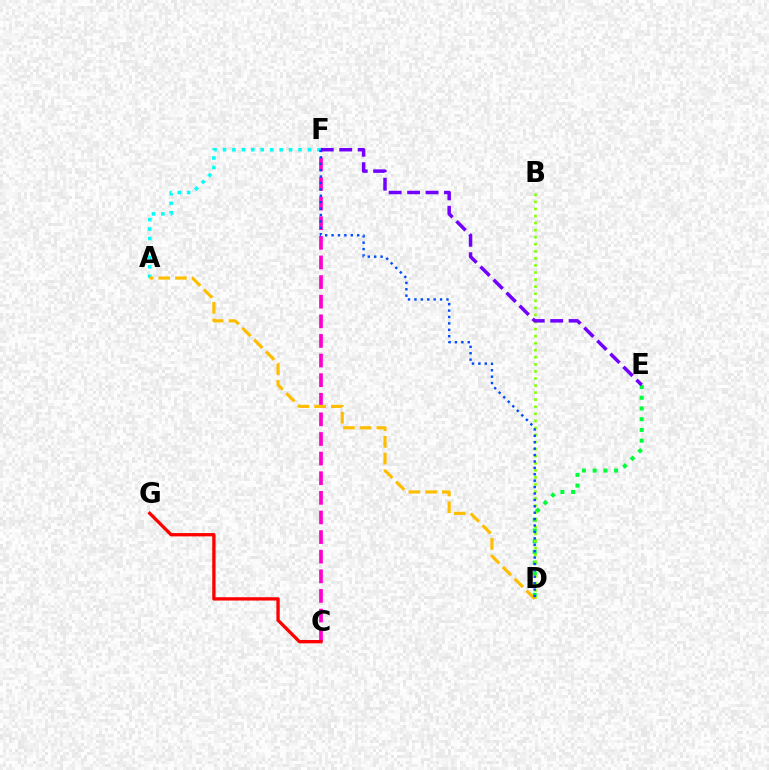{('D', 'E'): [{'color': '#00ff39', 'line_style': 'dotted', 'thickness': 2.92}], ('A', 'F'): [{'color': '#00fff6', 'line_style': 'dotted', 'thickness': 2.56}], ('C', 'F'): [{'color': '#ff00cf', 'line_style': 'dashed', 'thickness': 2.66}], ('B', 'D'): [{'color': '#84ff00', 'line_style': 'dotted', 'thickness': 1.92}], ('C', 'G'): [{'color': '#ff0000', 'line_style': 'solid', 'thickness': 2.39}], ('E', 'F'): [{'color': '#7200ff', 'line_style': 'dashed', 'thickness': 2.51}], ('A', 'D'): [{'color': '#ffbd00', 'line_style': 'dashed', 'thickness': 2.27}], ('D', 'F'): [{'color': '#004bff', 'line_style': 'dotted', 'thickness': 1.74}]}